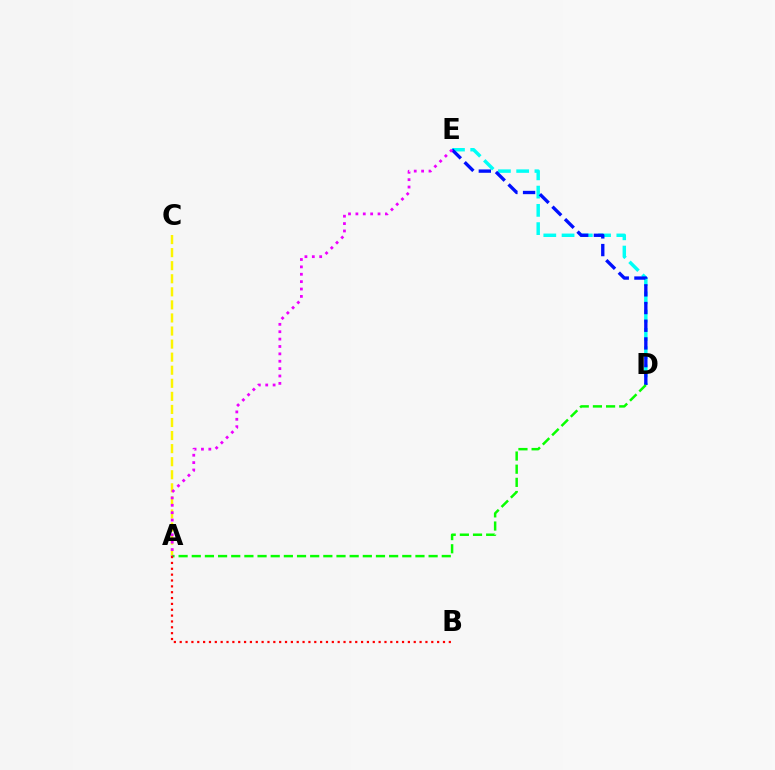{('D', 'E'): [{'color': '#00fff6', 'line_style': 'dashed', 'thickness': 2.48}, {'color': '#0010ff', 'line_style': 'dashed', 'thickness': 2.4}], ('A', 'C'): [{'color': '#fcf500', 'line_style': 'dashed', 'thickness': 1.78}], ('A', 'D'): [{'color': '#08ff00', 'line_style': 'dashed', 'thickness': 1.79}], ('A', 'B'): [{'color': '#ff0000', 'line_style': 'dotted', 'thickness': 1.59}], ('A', 'E'): [{'color': '#ee00ff', 'line_style': 'dotted', 'thickness': 2.0}]}